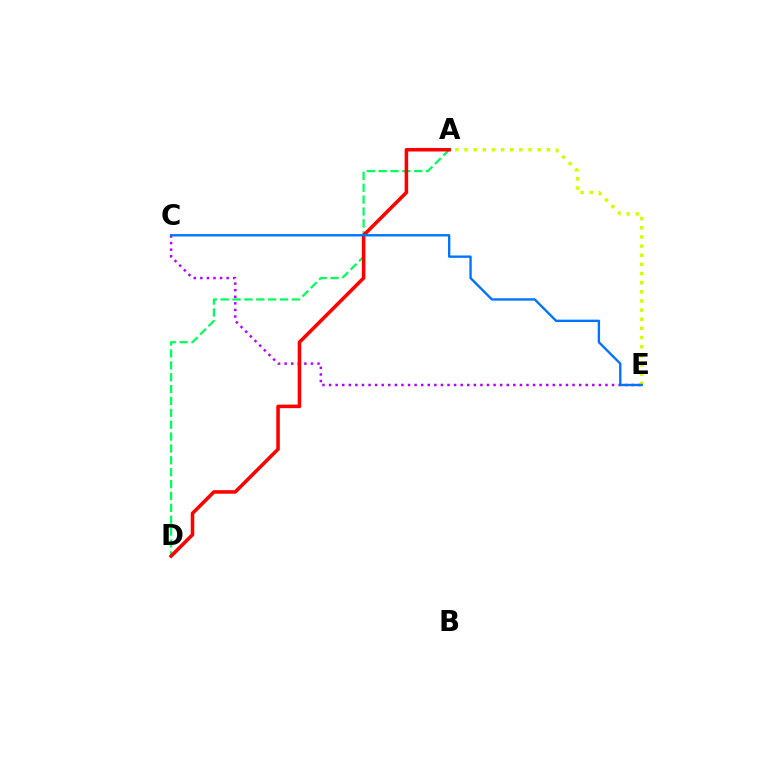{('C', 'E'): [{'color': '#b900ff', 'line_style': 'dotted', 'thickness': 1.79}, {'color': '#0074ff', 'line_style': 'solid', 'thickness': 1.7}], ('A', 'D'): [{'color': '#00ff5c', 'line_style': 'dashed', 'thickness': 1.61}, {'color': '#ff0000', 'line_style': 'solid', 'thickness': 2.55}], ('A', 'E'): [{'color': '#d1ff00', 'line_style': 'dotted', 'thickness': 2.49}]}